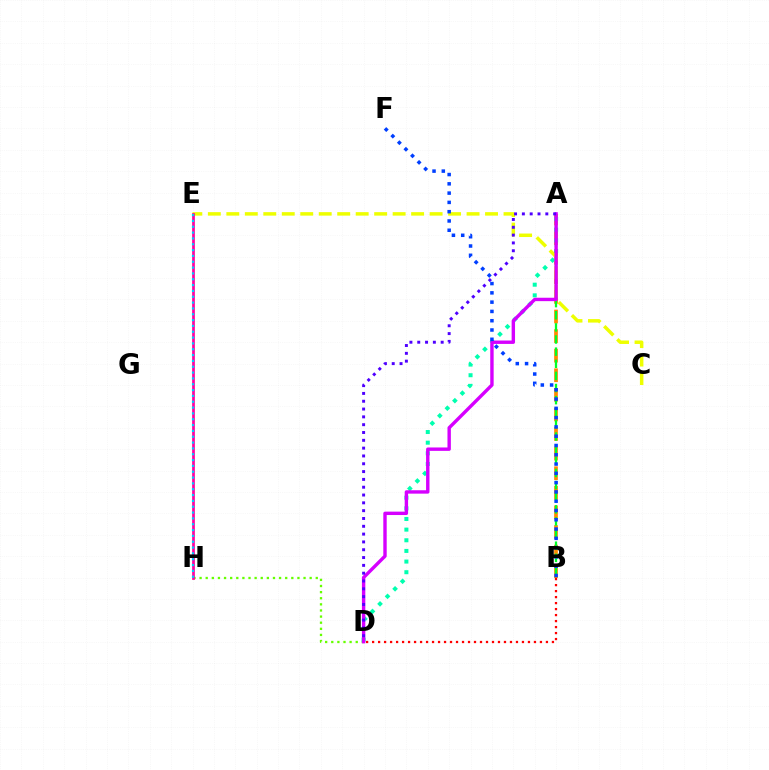{('A', 'B'): [{'color': '#ff8800', 'line_style': 'dashed', 'thickness': 2.66}, {'color': '#00ff27', 'line_style': 'dashed', 'thickness': 1.65}], ('D', 'H'): [{'color': '#66ff00', 'line_style': 'dotted', 'thickness': 1.66}], ('C', 'E'): [{'color': '#eeff00', 'line_style': 'dashed', 'thickness': 2.51}], ('A', 'D'): [{'color': '#00ffaf', 'line_style': 'dotted', 'thickness': 2.89}, {'color': '#d600ff', 'line_style': 'solid', 'thickness': 2.45}, {'color': '#4f00ff', 'line_style': 'dotted', 'thickness': 2.12}], ('B', 'F'): [{'color': '#003fff', 'line_style': 'dotted', 'thickness': 2.52}], ('E', 'H'): [{'color': '#ff00a0', 'line_style': 'solid', 'thickness': 1.96}, {'color': '#00c7ff', 'line_style': 'dotted', 'thickness': 1.58}], ('B', 'D'): [{'color': '#ff0000', 'line_style': 'dotted', 'thickness': 1.63}]}